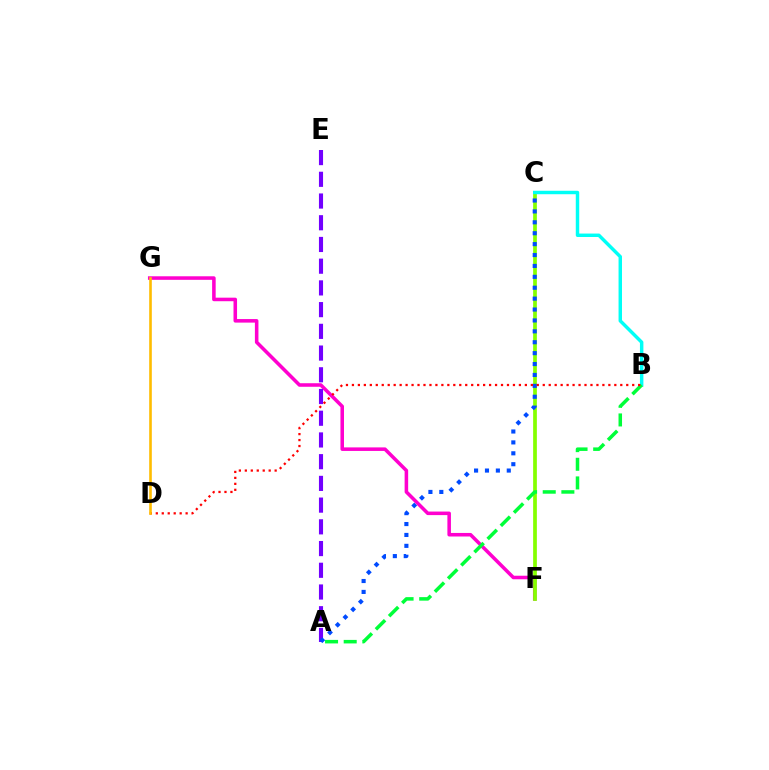{('F', 'G'): [{'color': '#ff00cf', 'line_style': 'solid', 'thickness': 2.55}], ('C', 'F'): [{'color': '#84ff00', 'line_style': 'solid', 'thickness': 2.68}], ('A', 'E'): [{'color': '#7200ff', 'line_style': 'dashed', 'thickness': 2.95}], ('B', 'C'): [{'color': '#00fff6', 'line_style': 'solid', 'thickness': 2.48}], ('A', 'C'): [{'color': '#004bff', 'line_style': 'dotted', 'thickness': 2.96}], ('A', 'B'): [{'color': '#00ff39', 'line_style': 'dashed', 'thickness': 2.53}], ('B', 'D'): [{'color': '#ff0000', 'line_style': 'dotted', 'thickness': 1.62}], ('D', 'G'): [{'color': '#ffbd00', 'line_style': 'solid', 'thickness': 1.88}]}